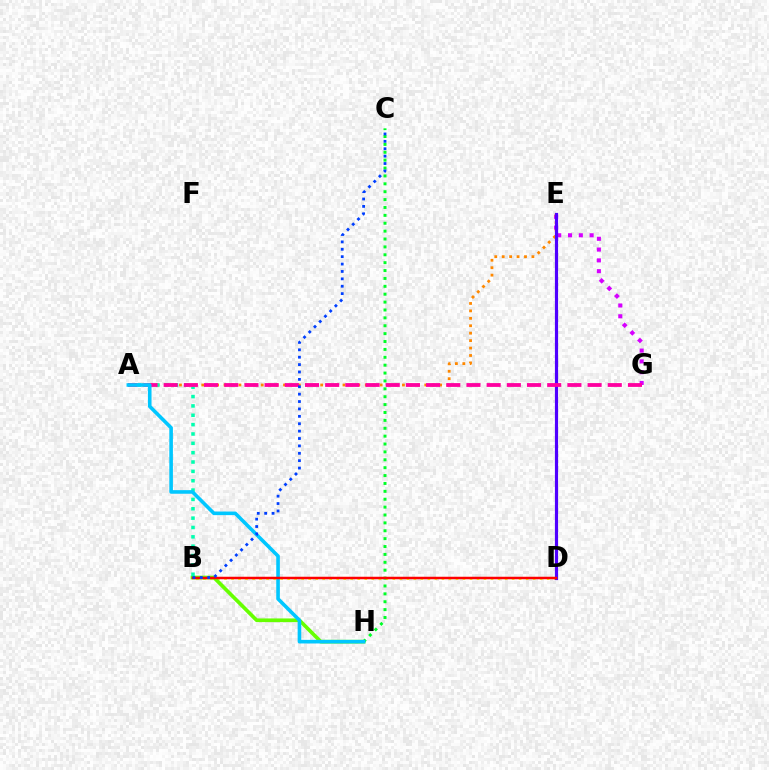{('E', 'G'): [{'color': '#d600ff', 'line_style': 'dotted', 'thickness': 2.93}], ('B', 'D'): [{'color': '#eeff00', 'line_style': 'dotted', 'thickness': 1.91}, {'color': '#ff0000', 'line_style': 'solid', 'thickness': 1.79}], ('B', 'H'): [{'color': '#66ff00', 'line_style': 'solid', 'thickness': 2.65}], ('A', 'E'): [{'color': '#ff8800', 'line_style': 'dotted', 'thickness': 2.02}], ('C', 'H'): [{'color': '#00ff27', 'line_style': 'dotted', 'thickness': 2.14}], ('A', 'B'): [{'color': '#00ffaf', 'line_style': 'dotted', 'thickness': 2.54}], ('D', 'E'): [{'color': '#4f00ff', 'line_style': 'solid', 'thickness': 2.28}], ('A', 'G'): [{'color': '#ff00a0', 'line_style': 'dashed', 'thickness': 2.74}], ('A', 'H'): [{'color': '#00c7ff', 'line_style': 'solid', 'thickness': 2.59}], ('B', 'C'): [{'color': '#003fff', 'line_style': 'dotted', 'thickness': 2.01}]}